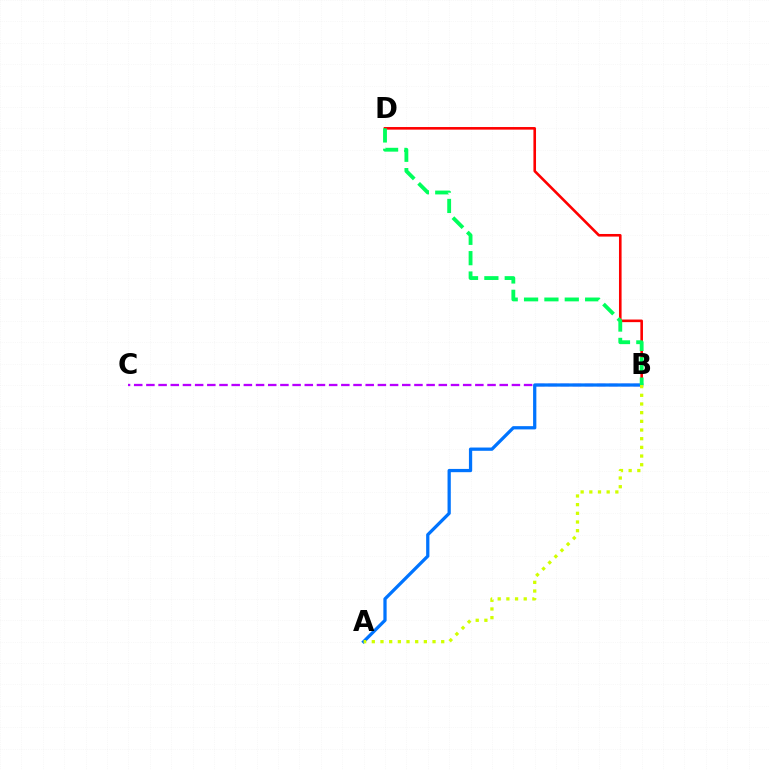{('B', 'C'): [{'color': '#b900ff', 'line_style': 'dashed', 'thickness': 1.66}], ('A', 'B'): [{'color': '#0074ff', 'line_style': 'solid', 'thickness': 2.35}, {'color': '#d1ff00', 'line_style': 'dotted', 'thickness': 2.36}], ('B', 'D'): [{'color': '#ff0000', 'line_style': 'solid', 'thickness': 1.88}, {'color': '#00ff5c', 'line_style': 'dashed', 'thickness': 2.77}]}